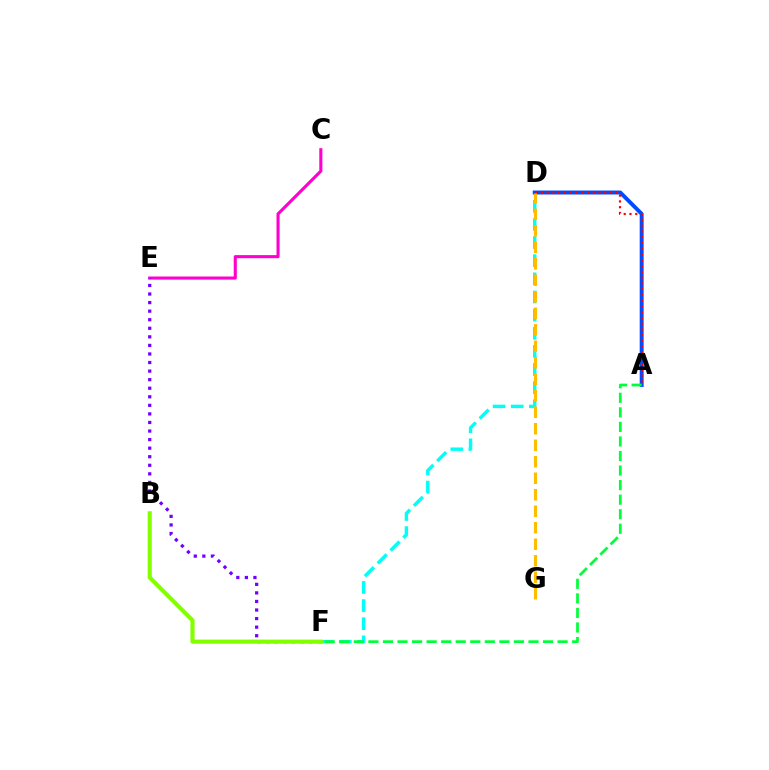{('D', 'F'): [{'color': '#00fff6', 'line_style': 'dashed', 'thickness': 2.46}], ('A', 'D'): [{'color': '#004bff', 'line_style': 'solid', 'thickness': 2.83}, {'color': '#ff0000', 'line_style': 'dotted', 'thickness': 1.57}], ('C', 'E'): [{'color': '#ff00cf', 'line_style': 'solid', 'thickness': 2.23}], ('A', 'F'): [{'color': '#00ff39', 'line_style': 'dashed', 'thickness': 1.98}], ('E', 'F'): [{'color': '#7200ff', 'line_style': 'dotted', 'thickness': 2.33}], ('D', 'G'): [{'color': '#ffbd00', 'line_style': 'dashed', 'thickness': 2.24}], ('B', 'F'): [{'color': '#84ff00', 'line_style': 'solid', 'thickness': 2.98}]}